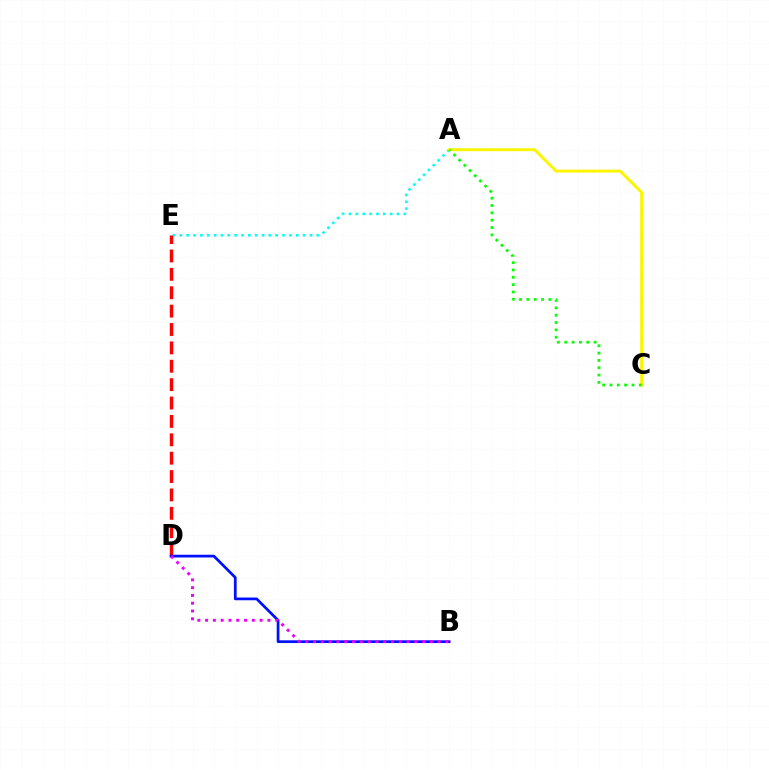{('A', 'E'): [{'color': '#00fff6', 'line_style': 'dotted', 'thickness': 1.86}], ('D', 'E'): [{'color': '#ff0000', 'line_style': 'dashed', 'thickness': 2.5}], ('A', 'C'): [{'color': '#fcf500', 'line_style': 'solid', 'thickness': 2.12}, {'color': '#08ff00', 'line_style': 'dotted', 'thickness': 1.99}], ('B', 'D'): [{'color': '#0010ff', 'line_style': 'solid', 'thickness': 1.96}, {'color': '#ee00ff', 'line_style': 'dotted', 'thickness': 2.12}]}